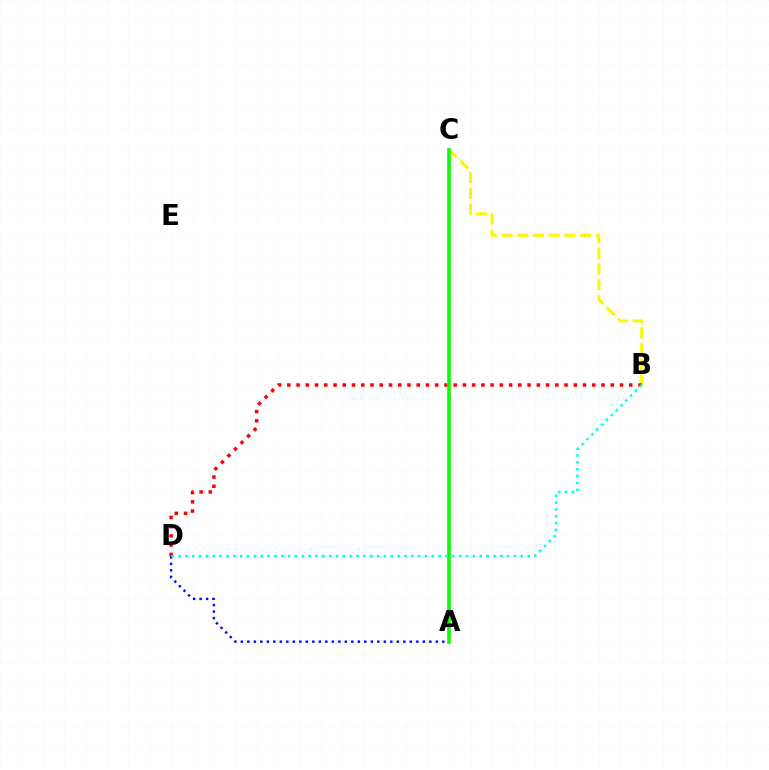{('A', 'D'): [{'color': '#0010ff', 'line_style': 'dotted', 'thickness': 1.77}], ('A', 'C'): [{'color': '#ee00ff', 'line_style': 'solid', 'thickness': 1.65}, {'color': '#08ff00', 'line_style': 'solid', 'thickness': 2.54}], ('B', 'C'): [{'color': '#fcf500', 'line_style': 'dashed', 'thickness': 2.13}], ('B', 'D'): [{'color': '#ff0000', 'line_style': 'dotted', 'thickness': 2.51}, {'color': '#00fff6', 'line_style': 'dotted', 'thickness': 1.86}]}